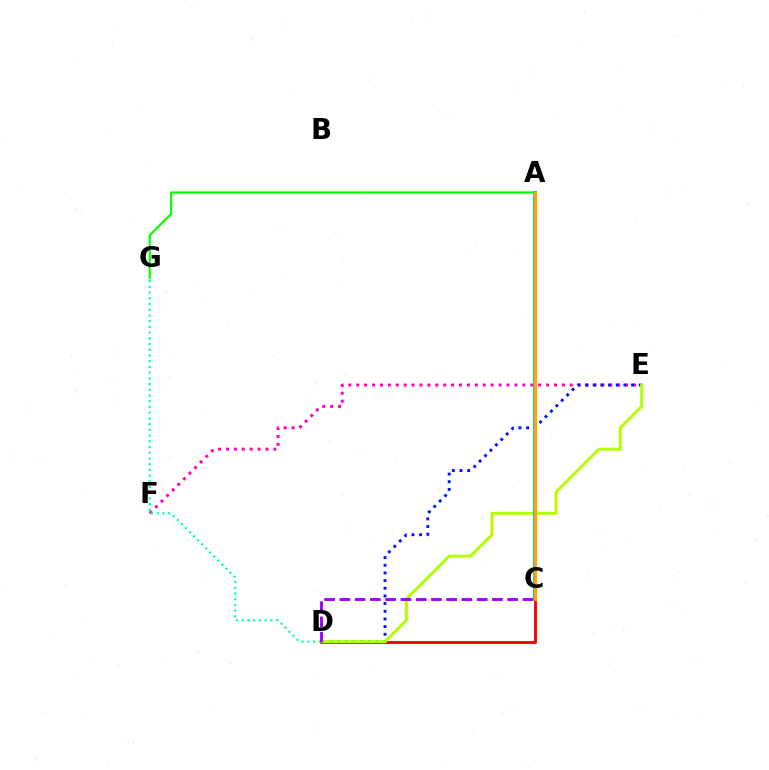{('E', 'F'): [{'color': '#ff00bd', 'line_style': 'dotted', 'thickness': 2.15}], ('C', 'D'): [{'color': '#ff0000', 'line_style': 'solid', 'thickness': 2.08}, {'color': '#9b00ff', 'line_style': 'dashed', 'thickness': 2.07}], ('A', 'G'): [{'color': '#08ff00', 'line_style': 'solid', 'thickness': 1.59}], ('D', 'G'): [{'color': '#00ff9d', 'line_style': 'dotted', 'thickness': 1.55}], ('D', 'E'): [{'color': '#0010ff', 'line_style': 'dotted', 'thickness': 2.08}, {'color': '#b3ff00', 'line_style': 'solid', 'thickness': 2.17}], ('A', 'C'): [{'color': '#00b5ff', 'line_style': 'solid', 'thickness': 2.84}, {'color': '#ffa500', 'line_style': 'solid', 'thickness': 2.33}]}